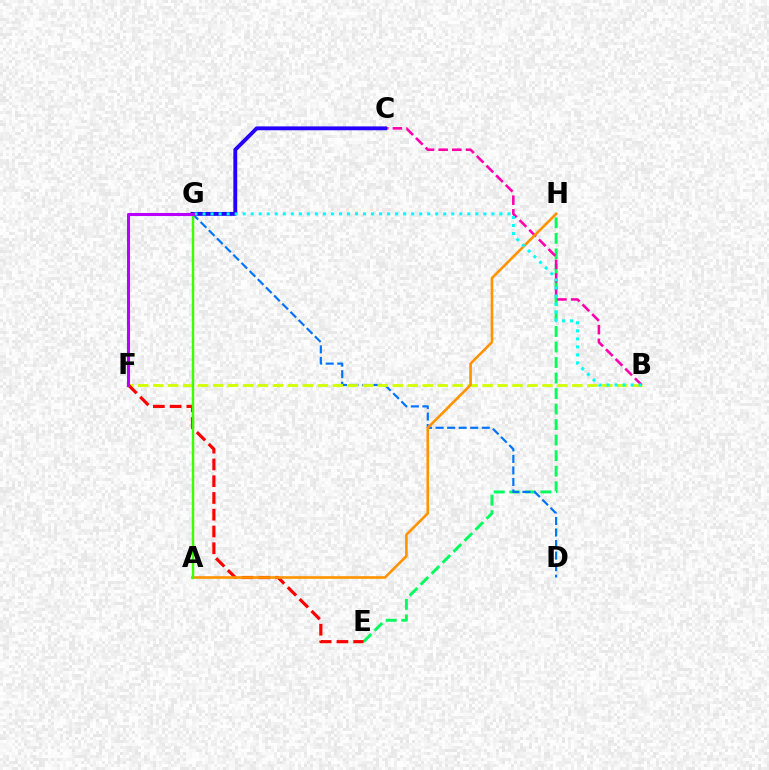{('E', 'H'): [{'color': '#00ff5c', 'line_style': 'dashed', 'thickness': 2.11}], ('D', 'G'): [{'color': '#0074ff', 'line_style': 'dashed', 'thickness': 1.57}], ('B', 'F'): [{'color': '#d1ff00', 'line_style': 'dashed', 'thickness': 2.03}], ('E', 'F'): [{'color': '#ff0000', 'line_style': 'dashed', 'thickness': 2.28}], ('B', 'C'): [{'color': '#ff00ac', 'line_style': 'dashed', 'thickness': 1.85}], ('A', 'H'): [{'color': '#ff9400', 'line_style': 'solid', 'thickness': 1.9}], ('A', 'G'): [{'color': '#3dff00', 'line_style': 'solid', 'thickness': 1.75}], ('C', 'G'): [{'color': '#2500ff', 'line_style': 'solid', 'thickness': 2.78}], ('B', 'G'): [{'color': '#00fff6', 'line_style': 'dotted', 'thickness': 2.18}], ('F', 'G'): [{'color': '#b900ff', 'line_style': 'solid', 'thickness': 2.2}]}